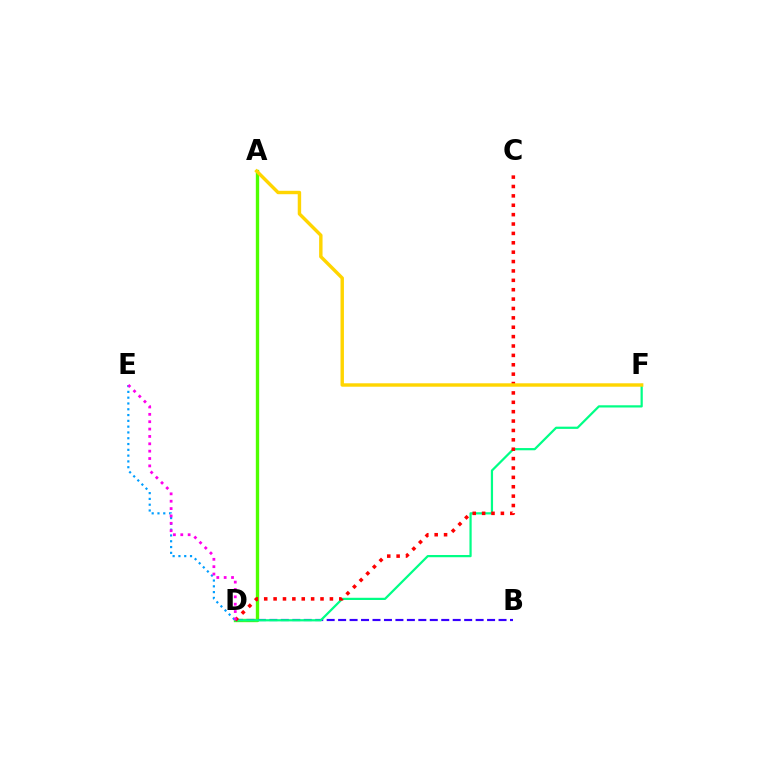{('A', 'D'): [{'color': '#4fff00', 'line_style': 'solid', 'thickness': 2.42}], ('B', 'D'): [{'color': '#3700ff', 'line_style': 'dashed', 'thickness': 1.56}], ('D', 'F'): [{'color': '#00ff86', 'line_style': 'solid', 'thickness': 1.6}], ('D', 'E'): [{'color': '#009eff', 'line_style': 'dotted', 'thickness': 1.57}, {'color': '#ff00ed', 'line_style': 'dotted', 'thickness': 2.0}], ('C', 'D'): [{'color': '#ff0000', 'line_style': 'dotted', 'thickness': 2.55}], ('A', 'F'): [{'color': '#ffd500', 'line_style': 'solid', 'thickness': 2.46}]}